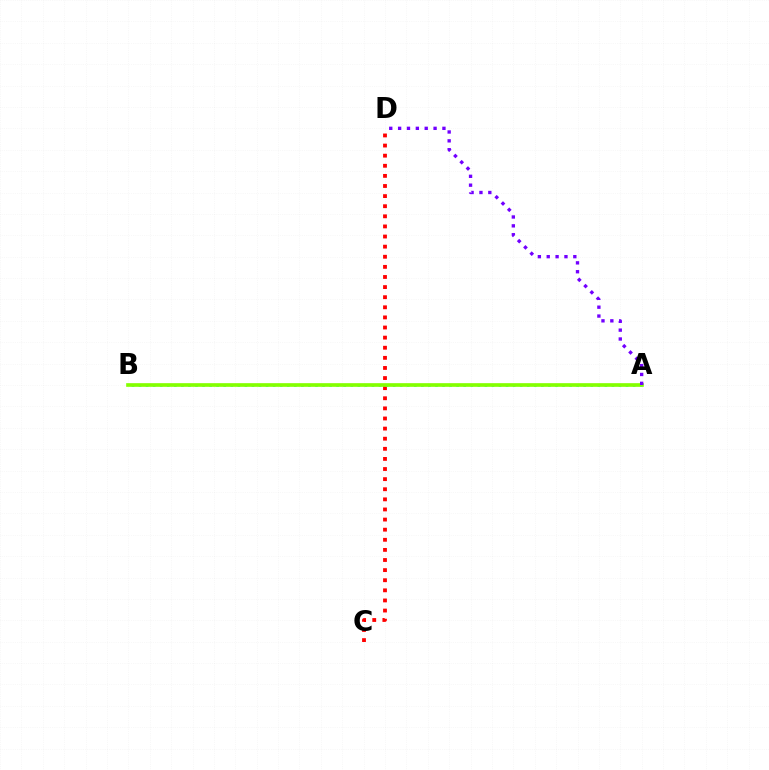{('C', 'D'): [{'color': '#ff0000', 'line_style': 'dotted', 'thickness': 2.75}], ('A', 'B'): [{'color': '#00fff6', 'line_style': 'dotted', 'thickness': 1.92}, {'color': '#84ff00', 'line_style': 'solid', 'thickness': 2.64}], ('A', 'D'): [{'color': '#7200ff', 'line_style': 'dotted', 'thickness': 2.41}]}